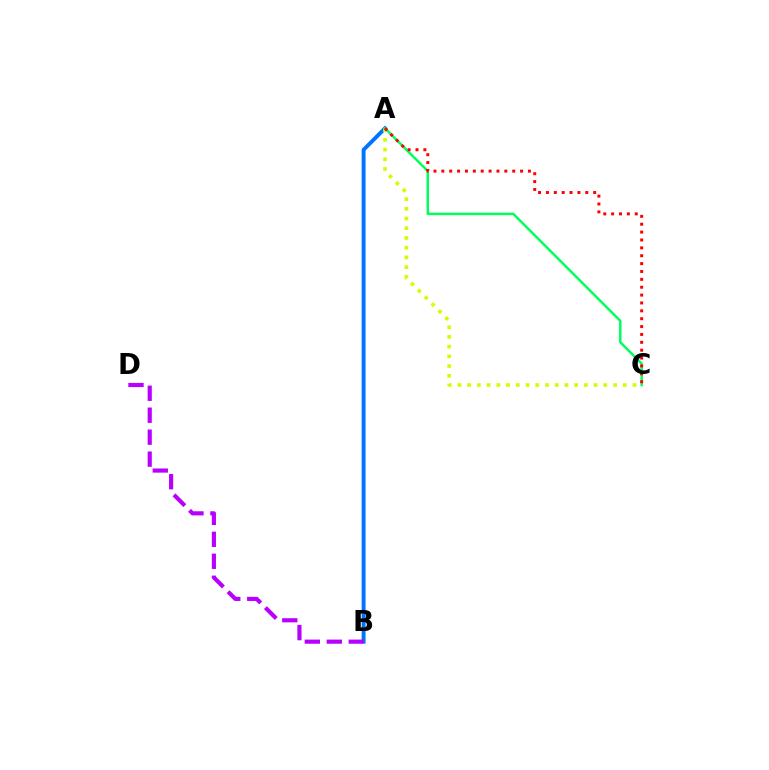{('A', 'B'): [{'color': '#0074ff', 'line_style': 'solid', 'thickness': 2.81}], ('A', 'C'): [{'color': '#d1ff00', 'line_style': 'dotted', 'thickness': 2.64}, {'color': '#00ff5c', 'line_style': 'solid', 'thickness': 1.78}, {'color': '#ff0000', 'line_style': 'dotted', 'thickness': 2.14}], ('B', 'D'): [{'color': '#b900ff', 'line_style': 'dashed', 'thickness': 2.98}]}